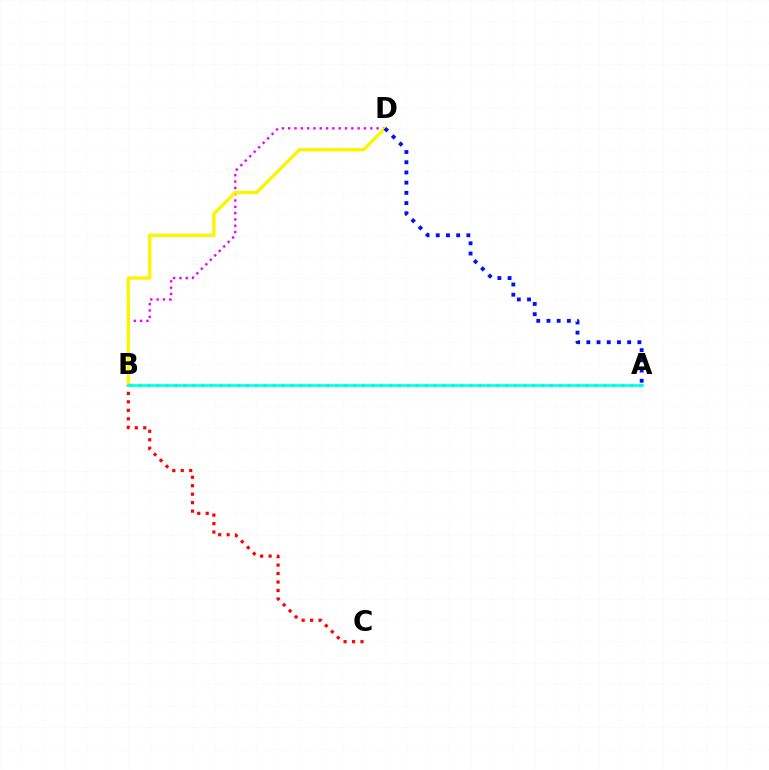{('B', 'D'): [{'color': '#ee00ff', 'line_style': 'dotted', 'thickness': 1.72}, {'color': '#fcf500', 'line_style': 'solid', 'thickness': 2.44}], ('B', 'C'): [{'color': '#ff0000', 'line_style': 'dotted', 'thickness': 2.3}], ('A', 'B'): [{'color': '#08ff00', 'line_style': 'dotted', 'thickness': 2.43}, {'color': '#00fff6', 'line_style': 'solid', 'thickness': 1.93}], ('A', 'D'): [{'color': '#0010ff', 'line_style': 'dotted', 'thickness': 2.77}]}